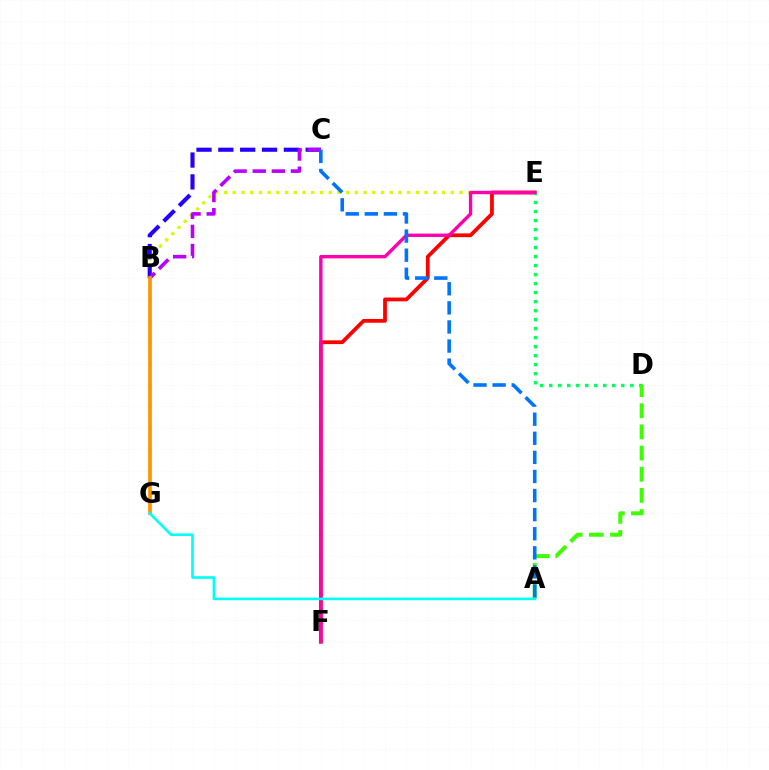{('E', 'F'): [{'color': '#ff0000', 'line_style': 'solid', 'thickness': 2.71}, {'color': '#ff00ac', 'line_style': 'solid', 'thickness': 2.43}], ('B', 'E'): [{'color': '#d1ff00', 'line_style': 'dotted', 'thickness': 2.37}], ('B', 'C'): [{'color': '#2500ff', 'line_style': 'dashed', 'thickness': 2.97}, {'color': '#b900ff', 'line_style': 'dashed', 'thickness': 2.59}], ('D', 'E'): [{'color': '#00ff5c', 'line_style': 'dotted', 'thickness': 2.45}], ('A', 'D'): [{'color': '#3dff00', 'line_style': 'dashed', 'thickness': 2.88}], ('A', 'C'): [{'color': '#0074ff', 'line_style': 'dashed', 'thickness': 2.59}], ('B', 'G'): [{'color': '#ff9400', 'line_style': 'solid', 'thickness': 2.65}], ('A', 'G'): [{'color': '#00fff6', 'line_style': 'solid', 'thickness': 1.88}]}